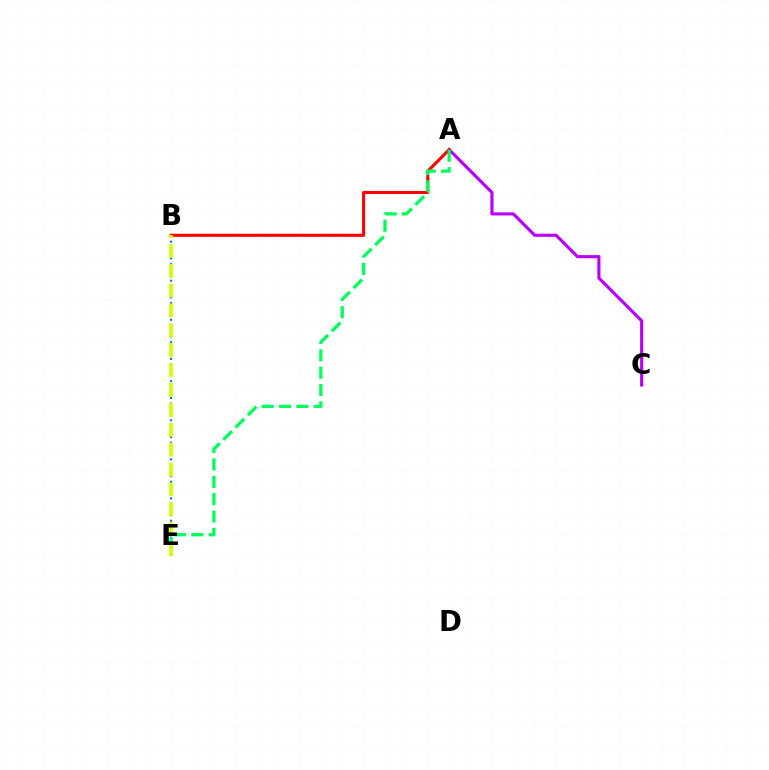{('A', 'C'): [{'color': '#b900ff', 'line_style': 'solid', 'thickness': 2.25}], ('B', 'E'): [{'color': '#0074ff', 'line_style': 'dotted', 'thickness': 1.52}, {'color': '#d1ff00', 'line_style': 'dashed', 'thickness': 2.7}], ('A', 'B'): [{'color': '#ff0000', 'line_style': 'solid', 'thickness': 2.23}], ('A', 'E'): [{'color': '#00ff5c', 'line_style': 'dashed', 'thickness': 2.36}]}